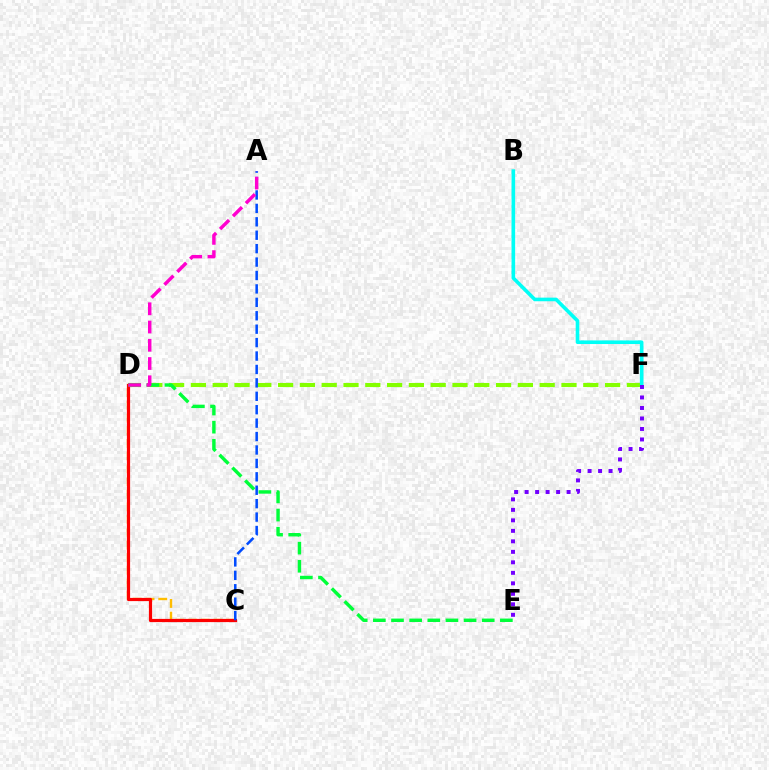{('C', 'D'): [{'color': '#ffbd00', 'line_style': 'dashed', 'thickness': 1.72}, {'color': '#ff0000', 'line_style': 'solid', 'thickness': 2.31}], ('D', 'F'): [{'color': '#84ff00', 'line_style': 'dashed', 'thickness': 2.96}], ('B', 'F'): [{'color': '#00fff6', 'line_style': 'solid', 'thickness': 2.6}], ('E', 'F'): [{'color': '#7200ff', 'line_style': 'dotted', 'thickness': 2.85}], ('D', 'E'): [{'color': '#00ff39', 'line_style': 'dashed', 'thickness': 2.46}], ('A', 'C'): [{'color': '#004bff', 'line_style': 'dashed', 'thickness': 1.82}], ('A', 'D'): [{'color': '#ff00cf', 'line_style': 'dashed', 'thickness': 2.48}]}